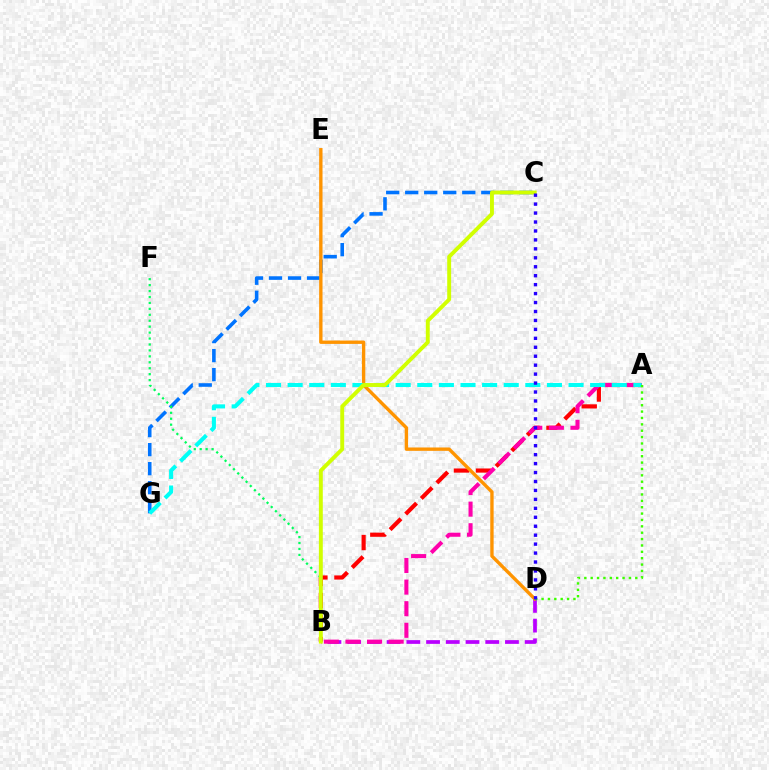{('A', 'B'): [{'color': '#ff0000', 'line_style': 'dashed', 'thickness': 2.99}, {'color': '#ff00ac', 'line_style': 'dashed', 'thickness': 2.93}], ('C', 'G'): [{'color': '#0074ff', 'line_style': 'dashed', 'thickness': 2.58}], ('B', 'D'): [{'color': '#b900ff', 'line_style': 'dashed', 'thickness': 2.68}], ('B', 'F'): [{'color': '#00ff5c', 'line_style': 'dotted', 'thickness': 1.61}], ('D', 'E'): [{'color': '#ff9400', 'line_style': 'solid', 'thickness': 2.42}], ('A', 'G'): [{'color': '#00fff6', 'line_style': 'dashed', 'thickness': 2.94}], ('B', 'C'): [{'color': '#d1ff00', 'line_style': 'solid', 'thickness': 2.81}], ('A', 'D'): [{'color': '#3dff00', 'line_style': 'dotted', 'thickness': 1.73}], ('C', 'D'): [{'color': '#2500ff', 'line_style': 'dotted', 'thickness': 2.43}]}